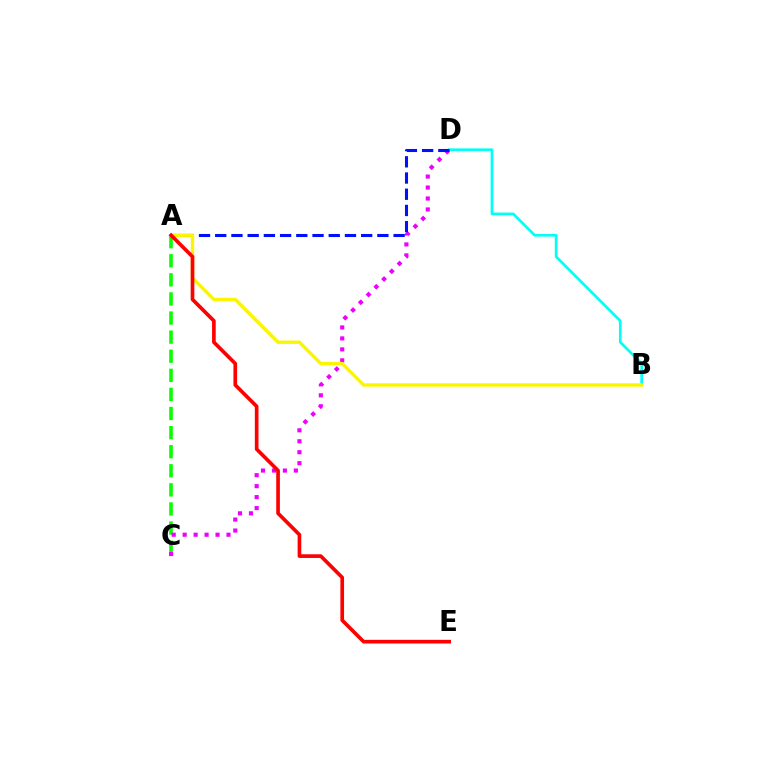{('A', 'C'): [{'color': '#08ff00', 'line_style': 'dashed', 'thickness': 2.59}], ('C', 'D'): [{'color': '#ee00ff', 'line_style': 'dotted', 'thickness': 2.98}], ('B', 'D'): [{'color': '#00fff6', 'line_style': 'solid', 'thickness': 1.92}], ('A', 'D'): [{'color': '#0010ff', 'line_style': 'dashed', 'thickness': 2.2}], ('A', 'B'): [{'color': '#fcf500', 'line_style': 'solid', 'thickness': 2.43}], ('A', 'E'): [{'color': '#ff0000', 'line_style': 'solid', 'thickness': 2.64}]}